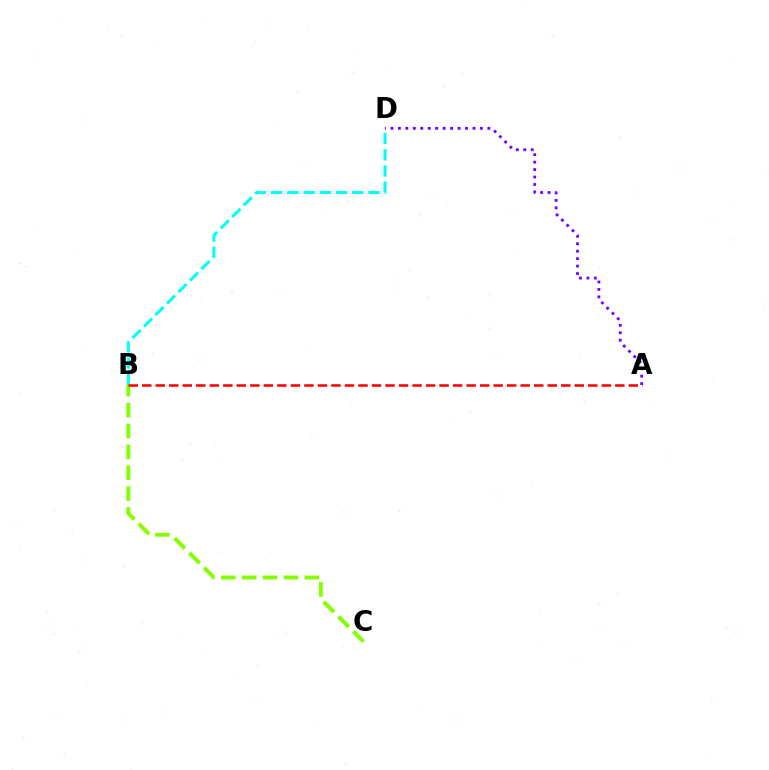{('B', 'D'): [{'color': '#00fff6', 'line_style': 'dashed', 'thickness': 2.21}], ('B', 'C'): [{'color': '#84ff00', 'line_style': 'dashed', 'thickness': 2.84}], ('A', 'D'): [{'color': '#7200ff', 'line_style': 'dotted', 'thickness': 2.03}], ('A', 'B'): [{'color': '#ff0000', 'line_style': 'dashed', 'thickness': 1.84}]}